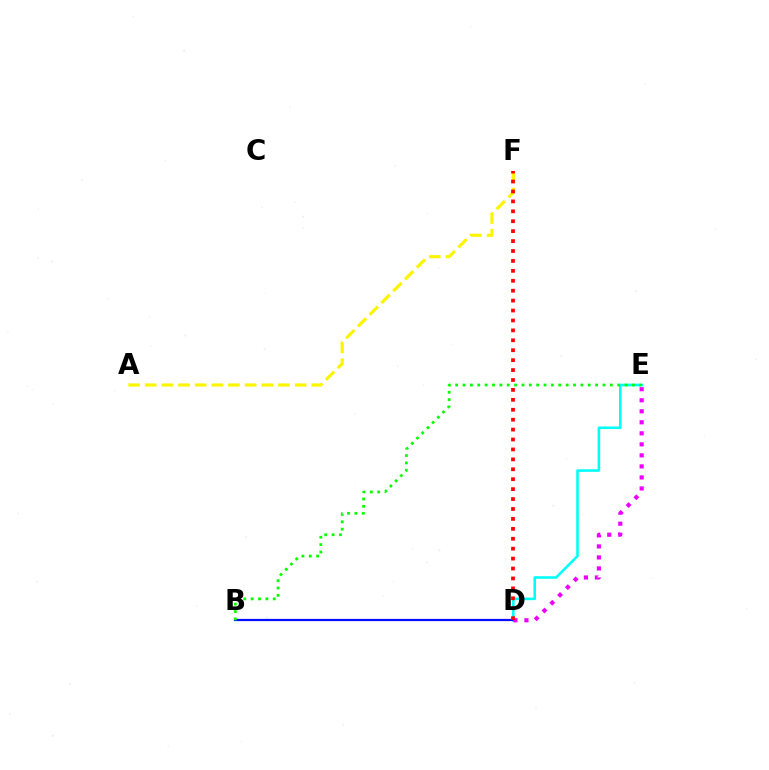{('A', 'F'): [{'color': '#fcf500', 'line_style': 'dashed', 'thickness': 2.26}], ('D', 'E'): [{'color': '#00fff6', 'line_style': 'solid', 'thickness': 1.86}, {'color': '#ee00ff', 'line_style': 'dotted', 'thickness': 3.0}], ('B', 'D'): [{'color': '#0010ff', 'line_style': 'solid', 'thickness': 1.6}], ('B', 'E'): [{'color': '#08ff00', 'line_style': 'dotted', 'thickness': 2.0}], ('D', 'F'): [{'color': '#ff0000', 'line_style': 'dotted', 'thickness': 2.7}]}